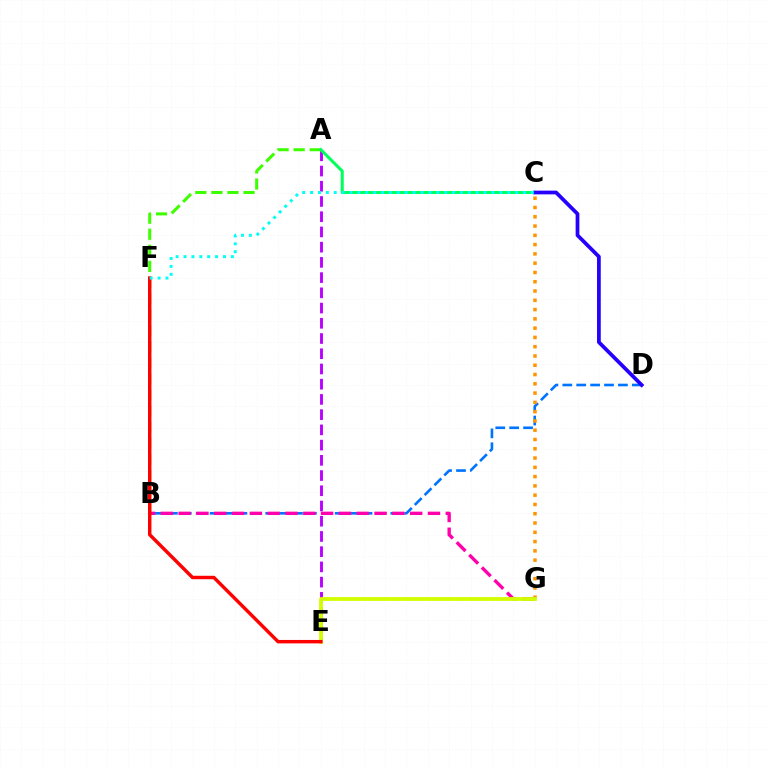{('B', 'D'): [{'color': '#0074ff', 'line_style': 'dashed', 'thickness': 1.89}], ('A', 'E'): [{'color': '#b900ff', 'line_style': 'dashed', 'thickness': 2.07}], ('C', 'G'): [{'color': '#ff9400', 'line_style': 'dotted', 'thickness': 2.52}], ('A', 'B'): [{'color': '#3dff00', 'line_style': 'dashed', 'thickness': 2.18}], ('A', 'C'): [{'color': '#00ff5c', 'line_style': 'solid', 'thickness': 2.2}], ('B', 'G'): [{'color': '#ff00ac', 'line_style': 'dashed', 'thickness': 2.42}], ('C', 'D'): [{'color': '#2500ff', 'line_style': 'solid', 'thickness': 2.69}], ('E', 'G'): [{'color': '#d1ff00', 'line_style': 'solid', 'thickness': 2.75}], ('E', 'F'): [{'color': '#ff0000', 'line_style': 'solid', 'thickness': 2.47}], ('C', 'F'): [{'color': '#00fff6', 'line_style': 'dotted', 'thickness': 2.14}]}